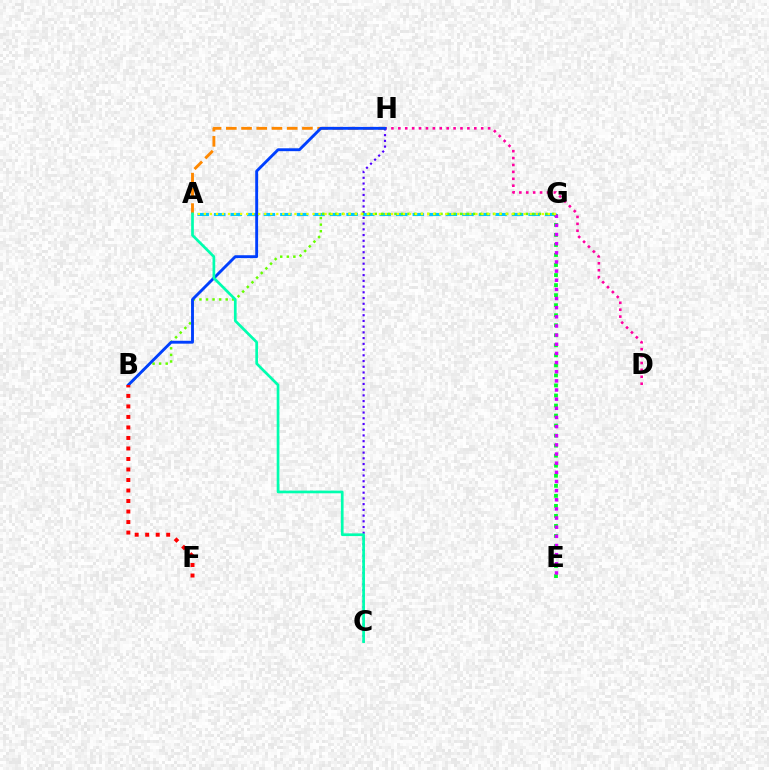{('A', 'H'): [{'color': '#ff8800', 'line_style': 'dashed', 'thickness': 2.07}], ('C', 'H'): [{'color': '#4f00ff', 'line_style': 'dotted', 'thickness': 1.56}], ('A', 'G'): [{'color': '#00c7ff', 'line_style': 'dashed', 'thickness': 2.25}, {'color': '#eeff00', 'line_style': 'dotted', 'thickness': 1.64}], ('D', 'H'): [{'color': '#ff00a0', 'line_style': 'dotted', 'thickness': 1.88}], ('B', 'G'): [{'color': '#66ff00', 'line_style': 'dotted', 'thickness': 1.78}], ('B', 'H'): [{'color': '#003fff', 'line_style': 'solid', 'thickness': 2.08}], ('E', 'G'): [{'color': '#00ff27', 'line_style': 'dotted', 'thickness': 2.73}, {'color': '#d600ff', 'line_style': 'dotted', 'thickness': 2.49}], ('B', 'F'): [{'color': '#ff0000', 'line_style': 'dotted', 'thickness': 2.86}], ('A', 'C'): [{'color': '#00ffaf', 'line_style': 'solid', 'thickness': 1.94}]}